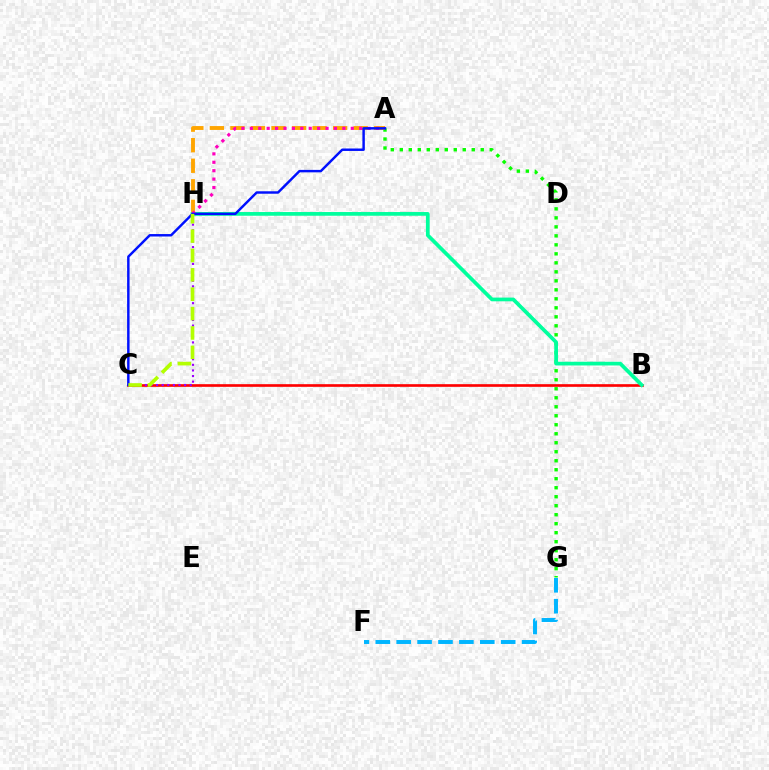{('B', 'C'): [{'color': '#ff0000', 'line_style': 'solid', 'thickness': 1.91}], ('A', 'G'): [{'color': '#08ff00', 'line_style': 'dotted', 'thickness': 2.44}], ('A', 'H'): [{'color': '#ffa500', 'line_style': 'dashed', 'thickness': 2.79}, {'color': '#ff00bd', 'line_style': 'dotted', 'thickness': 2.29}], ('B', 'H'): [{'color': '#00ff9d', 'line_style': 'solid', 'thickness': 2.67}], ('F', 'G'): [{'color': '#00b5ff', 'line_style': 'dashed', 'thickness': 2.84}], ('C', 'H'): [{'color': '#9b00ff', 'line_style': 'dotted', 'thickness': 1.52}, {'color': '#b3ff00', 'line_style': 'dashed', 'thickness': 2.63}], ('A', 'C'): [{'color': '#0010ff', 'line_style': 'solid', 'thickness': 1.76}]}